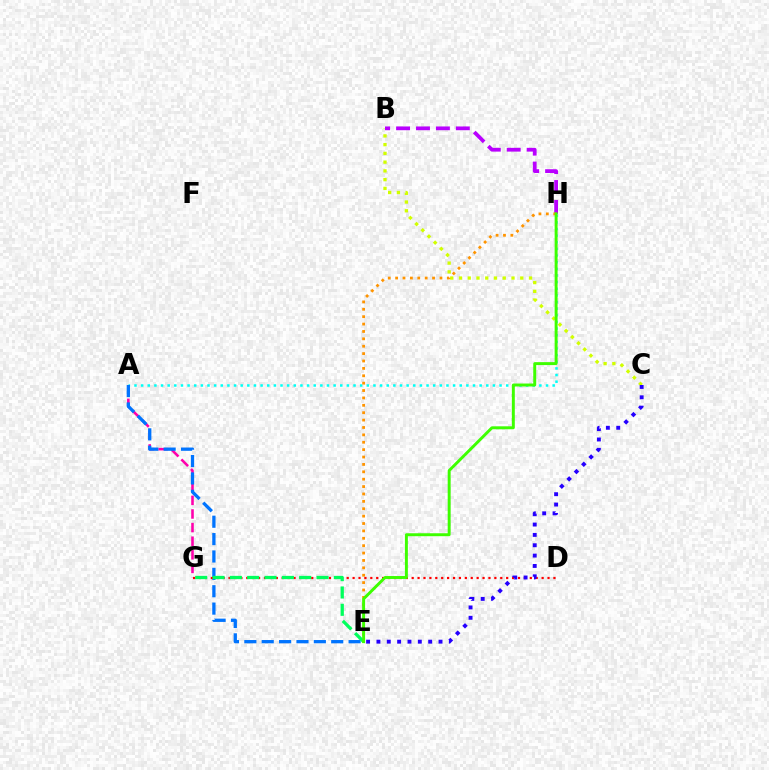{('A', 'H'): [{'color': '#00fff6', 'line_style': 'dotted', 'thickness': 1.8}], ('A', 'G'): [{'color': '#ff00ac', 'line_style': 'dashed', 'thickness': 1.85}], ('B', 'C'): [{'color': '#d1ff00', 'line_style': 'dotted', 'thickness': 2.38}], ('B', 'H'): [{'color': '#b900ff', 'line_style': 'dashed', 'thickness': 2.71}], ('A', 'E'): [{'color': '#0074ff', 'line_style': 'dashed', 'thickness': 2.36}], ('D', 'G'): [{'color': '#ff0000', 'line_style': 'dotted', 'thickness': 1.6}], ('E', 'G'): [{'color': '#00ff5c', 'line_style': 'dashed', 'thickness': 2.35}], ('E', 'H'): [{'color': '#ff9400', 'line_style': 'dotted', 'thickness': 2.01}, {'color': '#3dff00', 'line_style': 'solid', 'thickness': 2.12}], ('C', 'E'): [{'color': '#2500ff', 'line_style': 'dotted', 'thickness': 2.81}]}